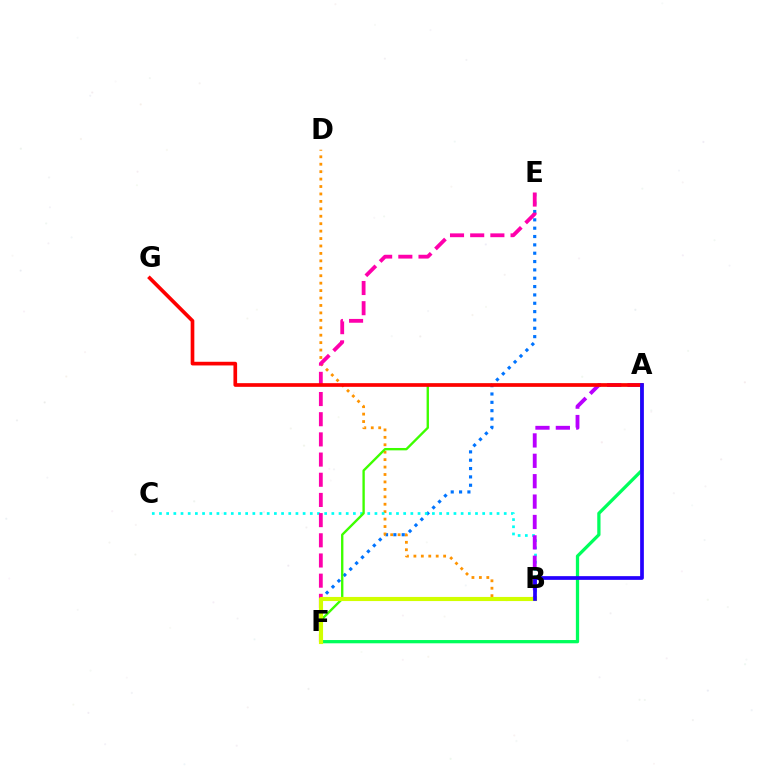{('E', 'F'): [{'color': '#0074ff', 'line_style': 'dotted', 'thickness': 2.27}, {'color': '#ff00ac', 'line_style': 'dashed', 'thickness': 2.74}], ('B', 'D'): [{'color': '#ff9400', 'line_style': 'dotted', 'thickness': 2.02}], ('B', 'C'): [{'color': '#00fff6', 'line_style': 'dotted', 'thickness': 1.95}], ('A', 'F'): [{'color': '#3dff00', 'line_style': 'solid', 'thickness': 1.7}, {'color': '#00ff5c', 'line_style': 'solid', 'thickness': 2.35}], ('A', 'B'): [{'color': '#b900ff', 'line_style': 'dashed', 'thickness': 2.77}, {'color': '#2500ff', 'line_style': 'solid', 'thickness': 2.67}], ('A', 'G'): [{'color': '#ff0000', 'line_style': 'solid', 'thickness': 2.64}], ('B', 'F'): [{'color': '#d1ff00', 'line_style': 'solid', 'thickness': 2.97}]}